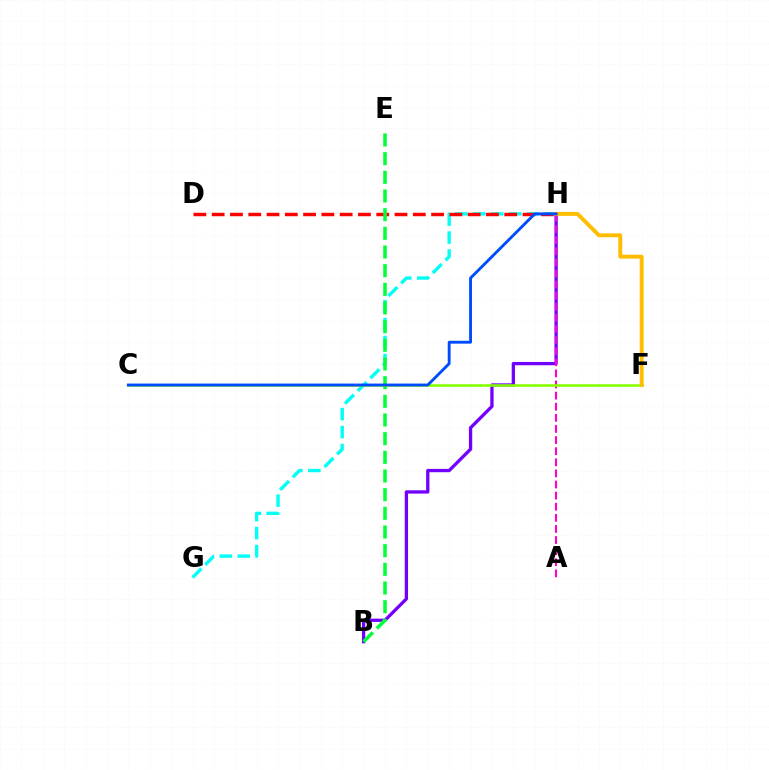{('G', 'H'): [{'color': '#00fff6', 'line_style': 'dashed', 'thickness': 2.44}], ('B', 'H'): [{'color': '#7200ff', 'line_style': 'solid', 'thickness': 2.38}], ('D', 'H'): [{'color': '#ff0000', 'line_style': 'dashed', 'thickness': 2.48}], ('B', 'E'): [{'color': '#00ff39', 'line_style': 'dashed', 'thickness': 2.54}], ('A', 'H'): [{'color': '#ff00cf', 'line_style': 'dashed', 'thickness': 1.51}], ('C', 'F'): [{'color': '#84ff00', 'line_style': 'solid', 'thickness': 1.86}], ('F', 'H'): [{'color': '#ffbd00', 'line_style': 'solid', 'thickness': 2.82}], ('C', 'H'): [{'color': '#004bff', 'line_style': 'solid', 'thickness': 2.06}]}